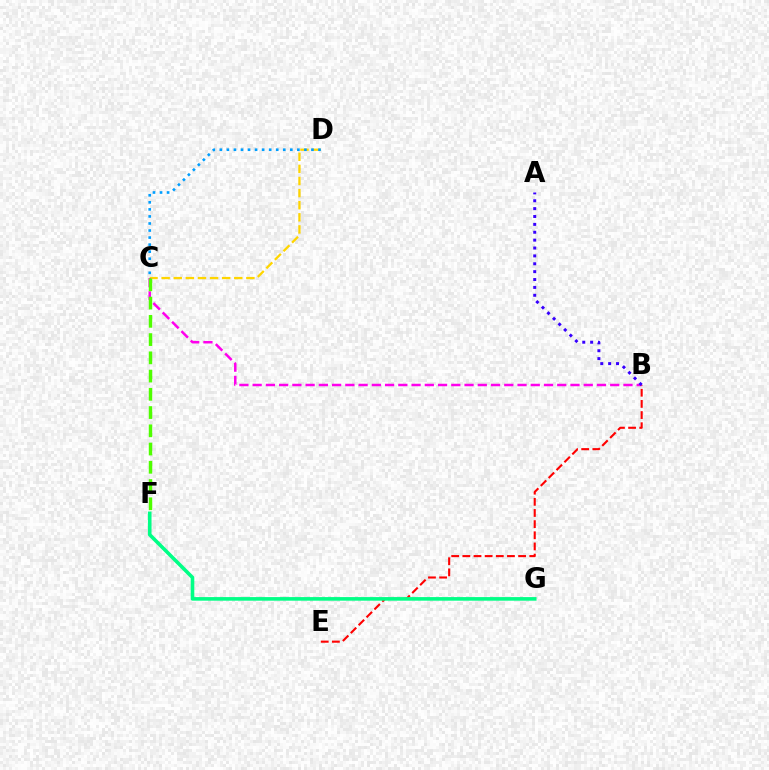{('C', 'D'): [{'color': '#ffd500', 'line_style': 'dashed', 'thickness': 1.64}, {'color': '#009eff', 'line_style': 'dotted', 'thickness': 1.91}], ('B', 'C'): [{'color': '#ff00ed', 'line_style': 'dashed', 'thickness': 1.8}], ('B', 'E'): [{'color': '#ff0000', 'line_style': 'dashed', 'thickness': 1.51}], ('F', 'G'): [{'color': '#00ff86', 'line_style': 'solid', 'thickness': 2.59}], ('C', 'F'): [{'color': '#4fff00', 'line_style': 'dashed', 'thickness': 2.48}], ('A', 'B'): [{'color': '#3700ff', 'line_style': 'dotted', 'thickness': 2.14}]}